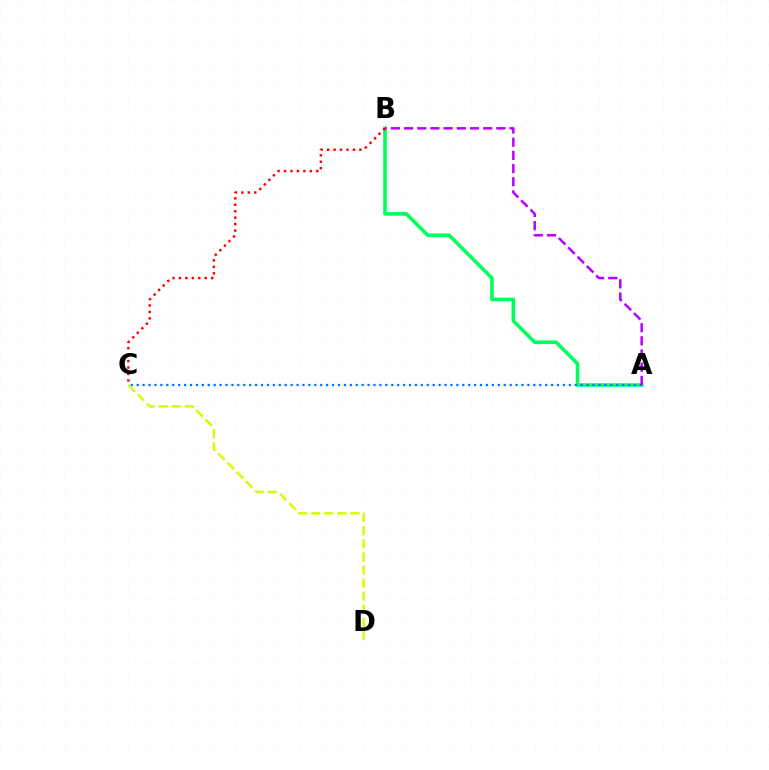{('A', 'B'): [{'color': '#00ff5c', 'line_style': 'solid', 'thickness': 2.59}, {'color': '#b900ff', 'line_style': 'dashed', 'thickness': 1.79}], ('A', 'C'): [{'color': '#0074ff', 'line_style': 'dotted', 'thickness': 1.61}], ('B', 'C'): [{'color': '#ff0000', 'line_style': 'dotted', 'thickness': 1.75}], ('C', 'D'): [{'color': '#d1ff00', 'line_style': 'dashed', 'thickness': 1.78}]}